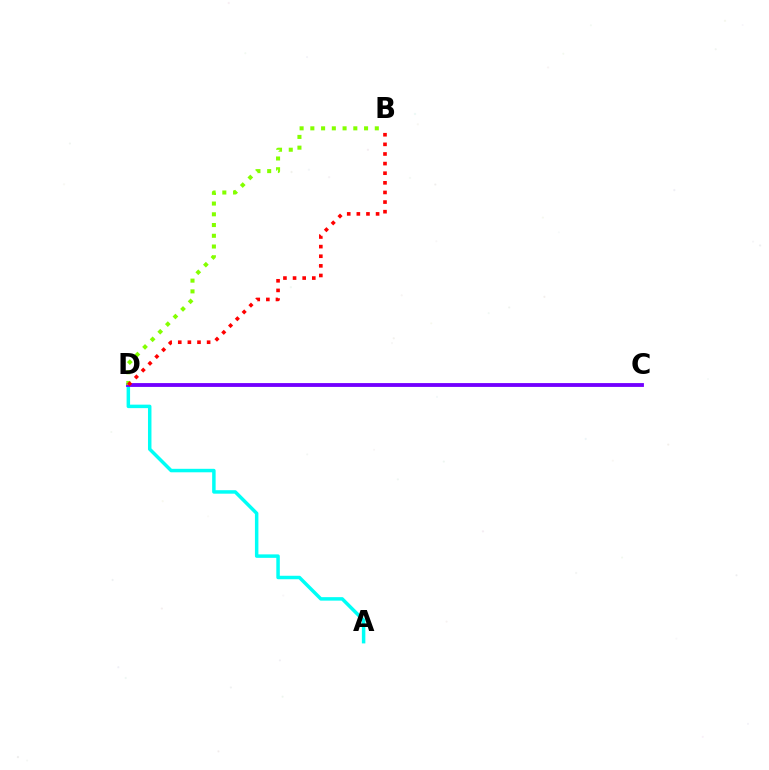{('A', 'D'): [{'color': '#00fff6', 'line_style': 'solid', 'thickness': 2.51}], ('C', 'D'): [{'color': '#7200ff', 'line_style': 'solid', 'thickness': 2.76}], ('B', 'D'): [{'color': '#84ff00', 'line_style': 'dotted', 'thickness': 2.92}, {'color': '#ff0000', 'line_style': 'dotted', 'thickness': 2.61}]}